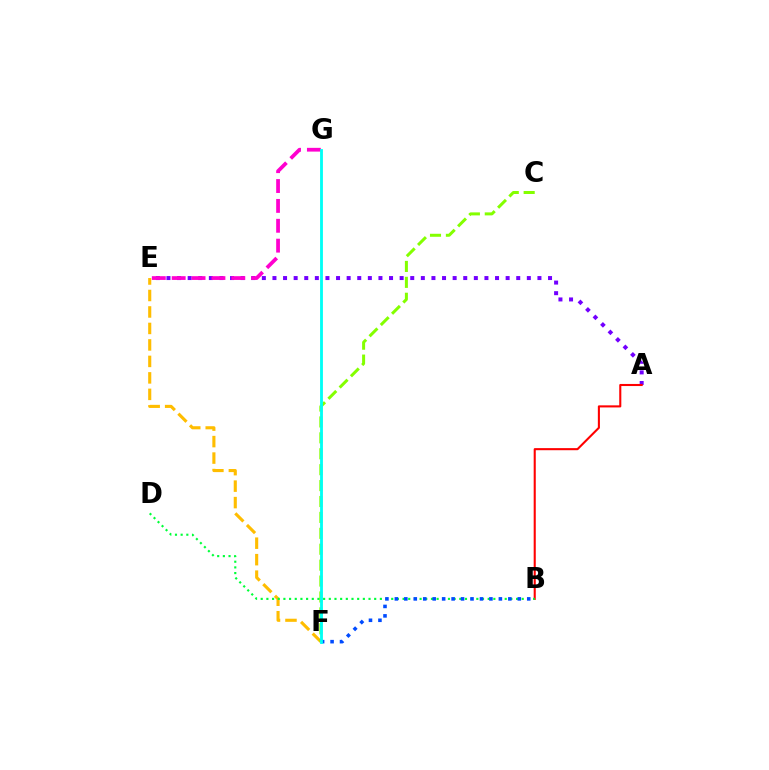{('E', 'F'): [{'color': '#ffbd00', 'line_style': 'dashed', 'thickness': 2.24}], ('C', 'F'): [{'color': '#84ff00', 'line_style': 'dashed', 'thickness': 2.16}], ('A', 'E'): [{'color': '#7200ff', 'line_style': 'dotted', 'thickness': 2.88}], ('E', 'G'): [{'color': '#ff00cf', 'line_style': 'dashed', 'thickness': 2.7}], ('A', 'B'): [{'color': '#ff0000', 'line_style': 'solid', 'thickness': 1.5}], ('B', 'D'): [{'color': '#00ff39', 'line_style': 'dotted', 'thickness': 1.54}], ('B', 'F'): [{'color': '#004bff', 'line_style': 'dotted', 'thickness': 2.57}], ('F', 'G'): [{'color': '#00fff6', 'line_style': 'solid', 'thickness': 2.04}]}